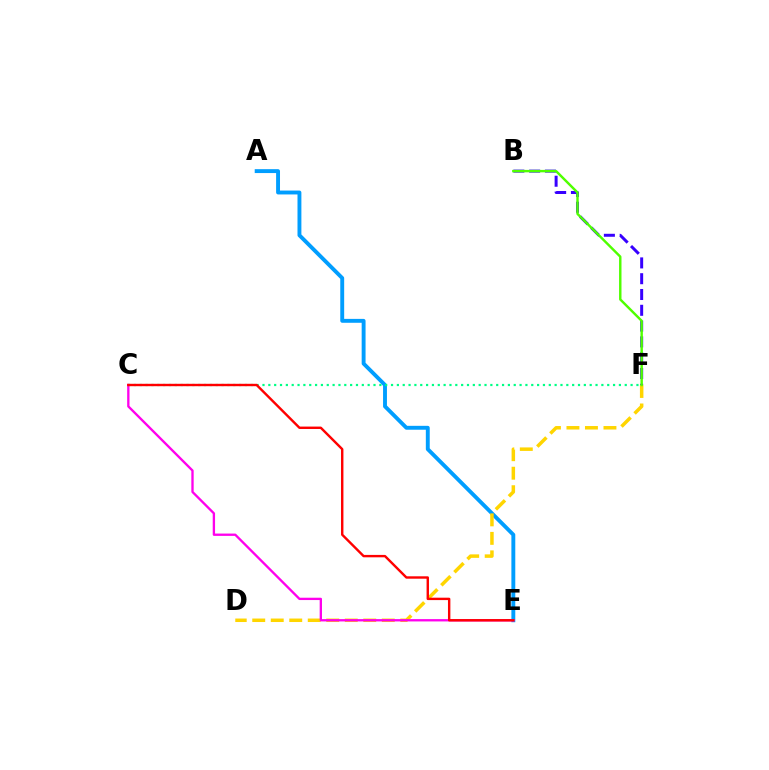{('A', 'E'): [{'color': '#009eff', 'line_style': 'solid', 'thickness': 2.8}], ('D', 'F'): [{'color': '#ffd500', 'line_style': 'dashed', 'thickness': 2.51}], ('B', 'F'): [{'color': '#3700ff', 'line_style': 'dashed', 'thickness': 2.15}, {'color': '#4fff00', 'line_style': 'solid', 'thickness': 1.75}], ('C', 'E'): [{'color': '#ff00ed', 'line_style': 'solid', 'thickness': 1.68}, {'color': '#ff0000', 'line_style': 'solid', 'thickness': 1.73}], ('C', 'F'): [{'color': '#00ff86', 'line_style': 'dotted', 'thickness': 1.59}]}